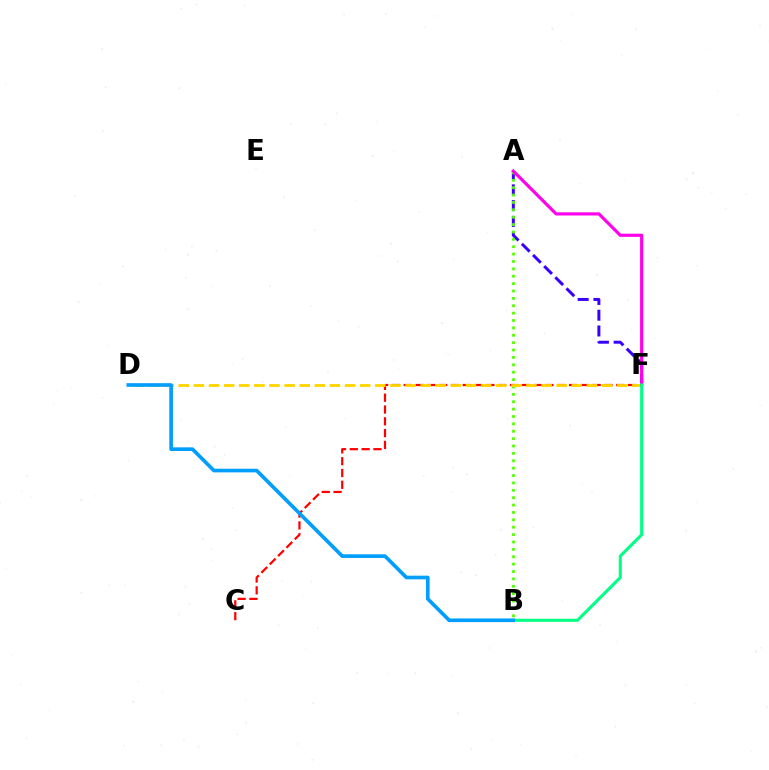{('C', 'F'): [{'color': '#ff0000', 'line_style': 'dashed', 'thickness': 1.6}], ('A', 'F'): [{'color': '#3700ff', 'line_style': 'dashed', 'thickness': 2.14}, {'color': '#ff00ed', 'line_style': 'solid', 'thickness': 2.28}], ('A', 'B'): [{'color': '#4fff00', 'line_style': 'dotted', 'thickness': 2.01}], ('D', 'F'): [{'color': '#ffd500', 'line_style': 'dashed', 'thickness': 2.05}], ('B', 'F'): [{'color': '#00ff86', 'line_style': 'solid', 'thickness': 2.22}], ('B', 'D'): [{'color': '#009eff', 'line_style': 'solid', 'thickness': 2.63}]}